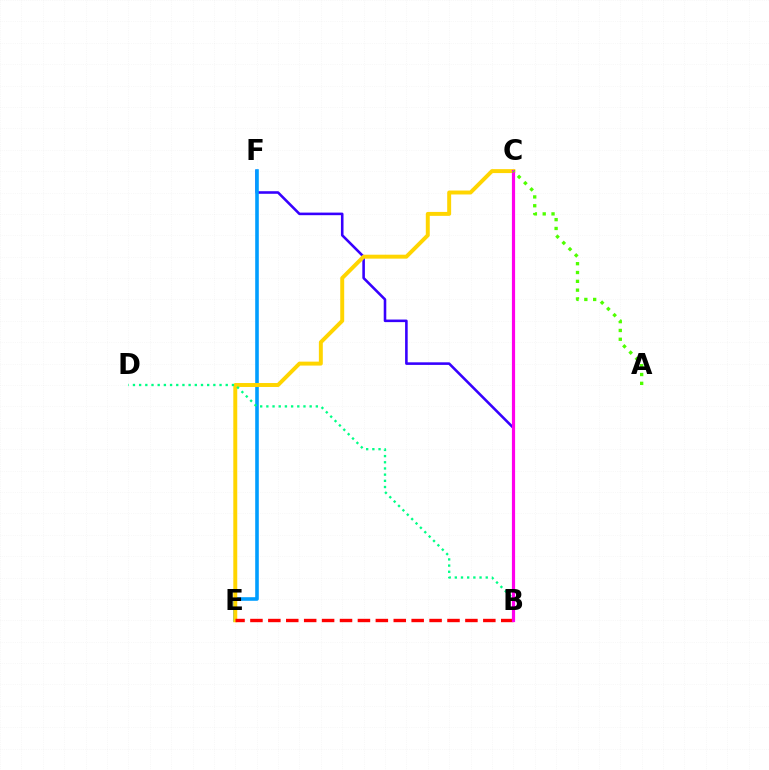{('B', 'F'): [{'color': '#3700ff', 'line_style': 'solid', 'thickness': 1.86}], ('E', 'F'): [{'color': '#009eff', 'line_style': 'solid', 'thickness': 2.59}], ('C', 'E'): [{'color': '#ffd500', 'line_style': 'solid', 'thickness': 2.84}], ('B', 'E'): [{'color': '#ff0000', 'line_style': 'dashed', 'thickness': 2.43}], ('B', 'D'): [{'color': '#00ff86', 'line_style': 'dotted', 'thickness': 1.68}], ('B', 'C'): [{'color': '#ff00ed', 'line_style': 'solid', 'thickness': 2.3}], ('A', 'C'): [{'color': '#4fff00', 'line_style': 'dotted', 'thickness': 2.4}]}